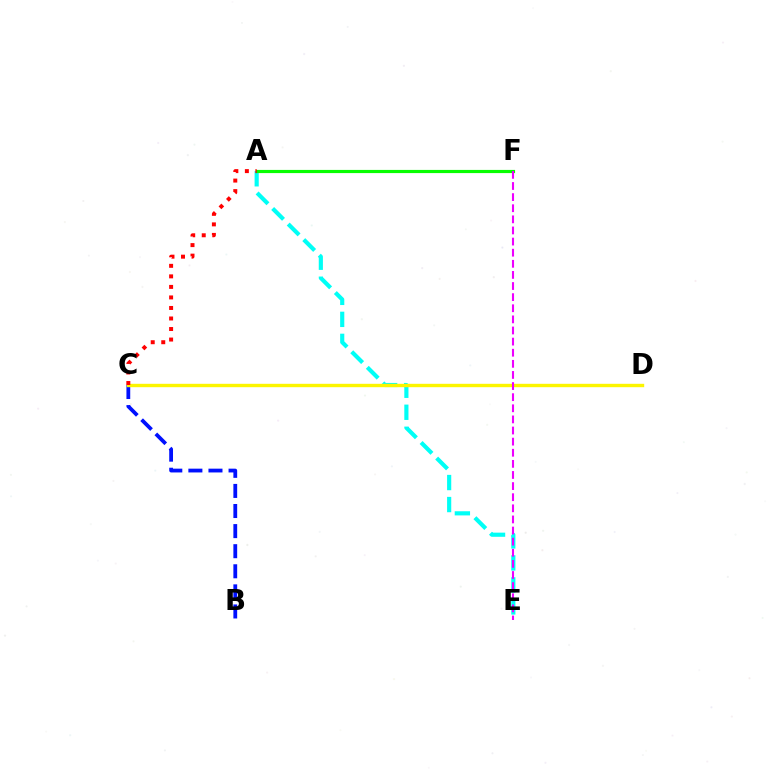{('A', 'E'): [{'color': '#00fff6', 'line_style': 'dashed', 'thickness': 2.99}], ('A', 'F'): [{'color': '#08ff00', 'line_style': 'solid', 'thickness': 2.28}], ('B', 'C'): [{'color': '#0010ff', 'line_style': 'dashed', 'thickness': 2.73}], ('C', 'D'): [{'color': '#fcf500', 'line_style': 'solid', 'thickness': 2.44}], ('E', 'F'): [{'color': '#ee00ff', 'line_style': 'dashed', 'thickness': 1.51}], ('A', 'C'): [{'color': '#ff0000', 'line_style': 'dotted', 'thickness': 2.86}]}